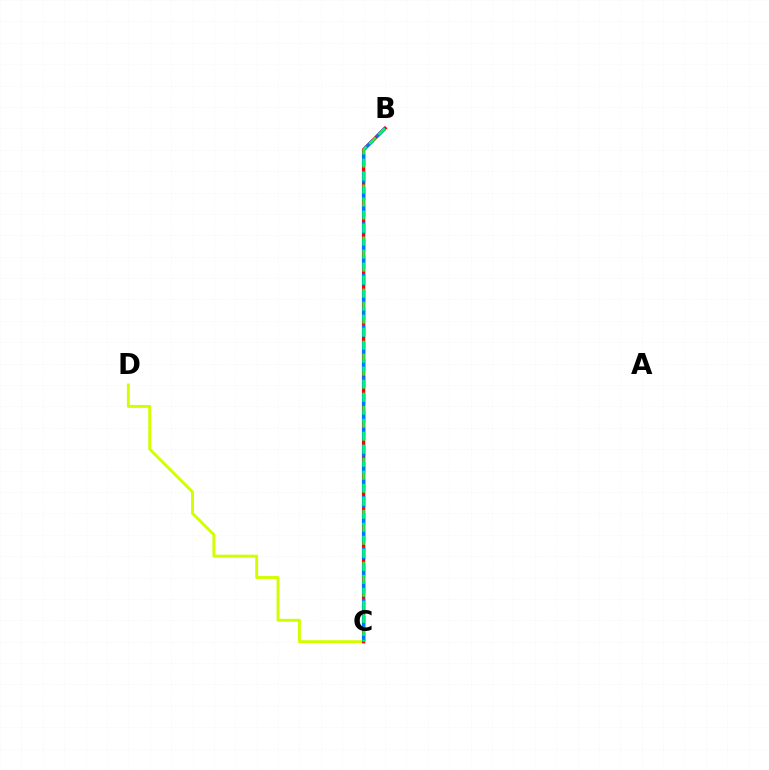{('C', 'D'): [{'color': '#d1ff00', 'line_style': 'solid', 'thickness': 2.1}], ('B', 'C'): [{'color': '#b900ff', 'line_style': 'solid', 'thickness': 1.91}, {'color': '#ff0000', 'line_style': 'solid', 'thickness': 2.42}, {'color': '#0074ff', 'line_style': 'dashed', 'thickness': 2.33}, {'color': '#00ff5c', 'line_style': 'dashed', 'thickness': 1.77}]}